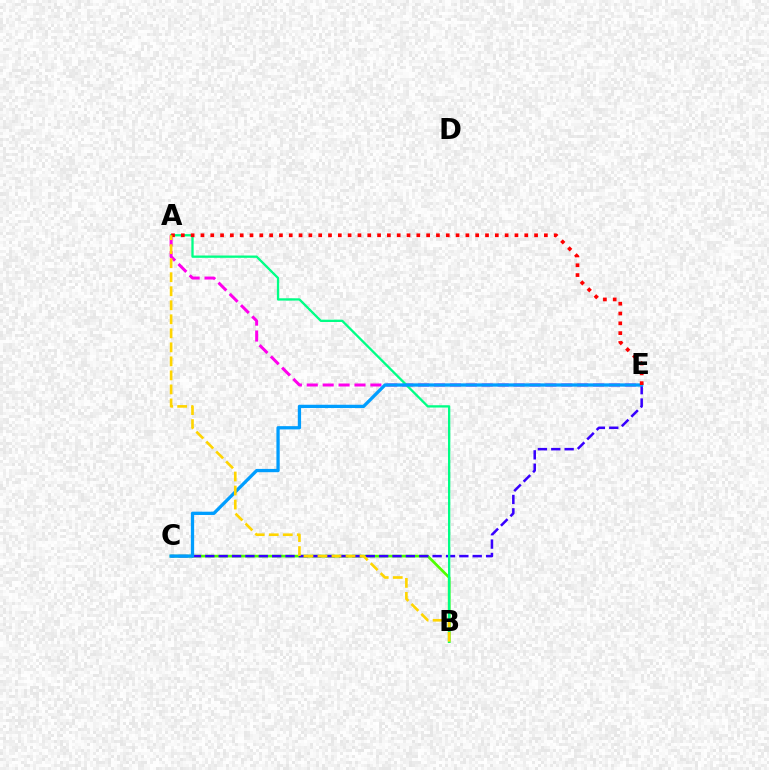{('A', 'E'): [{'color': '#ff00ed', 'line_style': 'dashed', 'thickness': 2.16}, {'color': '#ff0000', 'line_style': 'dotted', 'thickness': 2.67}], ('B', 'C'): [{'color': '#4fff00', 'line_style': 'solid', 'thickness': 1.94}], ('C', 'E'): [{'color': '#3700ff', 'line_style': 'dashed', 'thickness': 1.82}, {'color': '#009eff', 'line_style': 'solid', 'thickness': 2.36}], ('A', 'B'): [{'color': '#00ff86', 'line_style': 'solid', 'thickness': 1.67}, {'color': '#ffd500', 'line_style': 'dashed', 'thickness': 1.91}]}